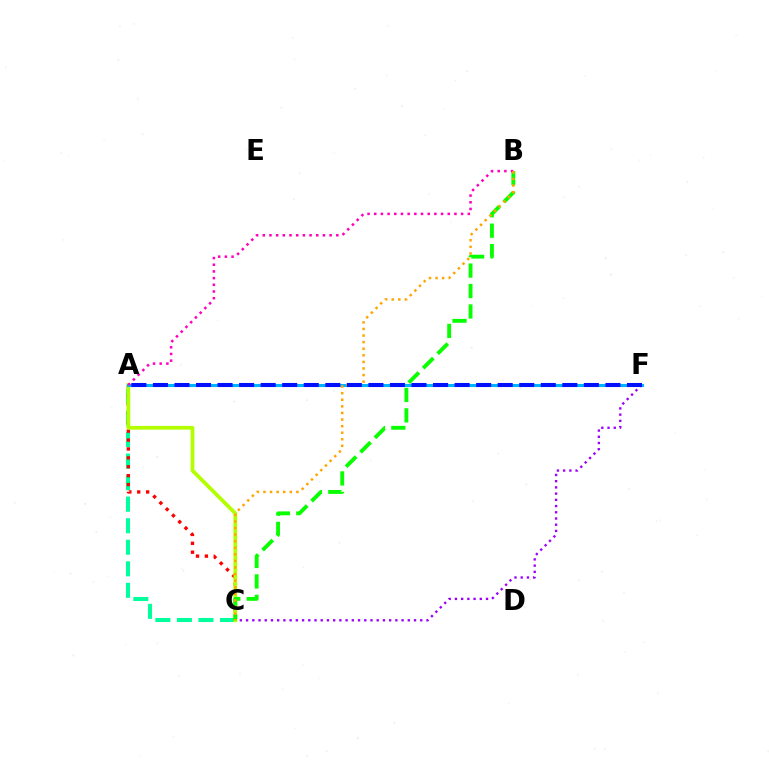{('A', 'C'): [{'color': '#00ff9d', 'line_style': 'dashed', 'thickness': 2.92}, {'color': '#ff0000', 'line_style': 'dotted', 'thickness': 2.42}, {'color': '#b3ff00', 'line_style': 'solid', 'thickness': 2.7}], ('C', 'F'): [{'color': '#9b00ff', 'line_style': 'dotted', 'thickness': 1.69}], ('A', 'F'): [{'color': '#00b5ff', 'line_style': 'solid', 'thickness': 2.19}, {'color': '#0010ff', 'line_style': 'dashed', 'thickness': 2.93}], ('B', 'C'): [{'color': '#08ff00', 'line_style': 'dashed', 'thickness': 2.78}, {'color': '#ffa500', 'line_style': 'dotted', 'thickness': 1.79}], ('A', 'B'): [{'color': '#ff00bd', 'line_style': 'dotted', 'thickness': 1.82}]}